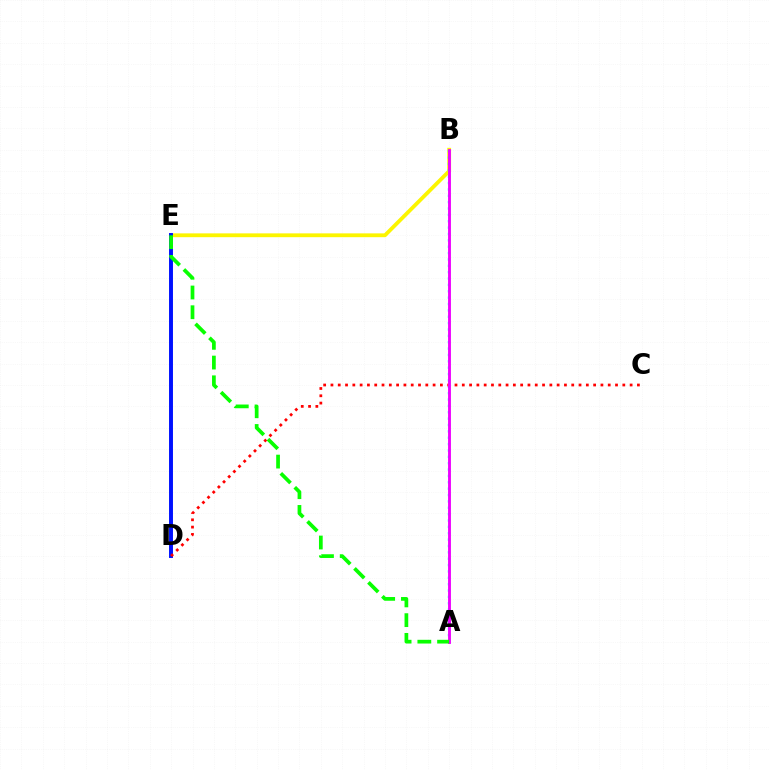{('B', 'E'): [{'color': '#fcf500', 'line_style': 'solid', 'thickness': 2.75}], ('A', 'B'): [{'color': '#00fff6', 'line_style': 'dotted', 'thickness': 1.73}, {'color': '#ee00ff', 'line_style': 'solid', 'thickness': 2.07}], ('D', 'E'): [{'color': '#0010ff', 'line_style': 'solid', 'thickness': 2.83}], ('C', 'D'): [{'color': '#ff0000', 'line_style': 'dotted', 'thickness': 1.98}], ('A', 'E'): [{'color': '#08ff00', 'line_style': 'dashed', 'thickness': 2.68}]}